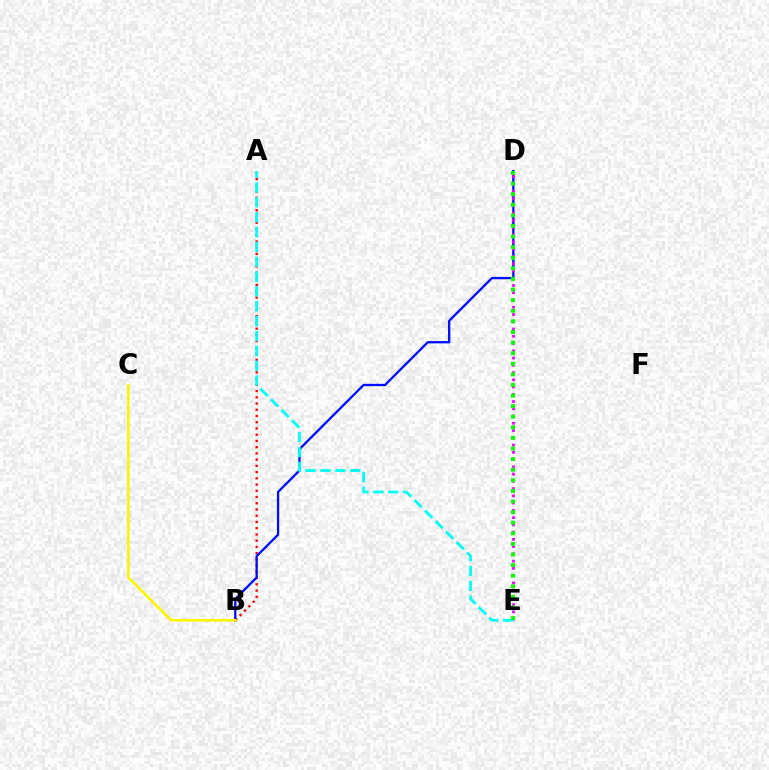{('A', 'B'): [{'color': '#ff0000', 'line_style': 'dotted', 'thickness': 1.69}], ('B', 'D'): [{'color': '#0010ff', 'line_style': 'solid', 'thickness': 1.67}], ('D', 'E'): [{'color': '#ee00ff', 'line_style': 'dotted', 'thickness': 1.97}, {'color': '#08ff00', 'line_style': 'dotted', 'thickness': 2.88}], ('A', 'E'): [{'color': '#00fff6', 'line_style': 'dashed', 'thickness': 2.02}], ('B', 'C'): [{'color': '#fcf500', 'line_style': 'solid', 'thickness': 1.88}]}